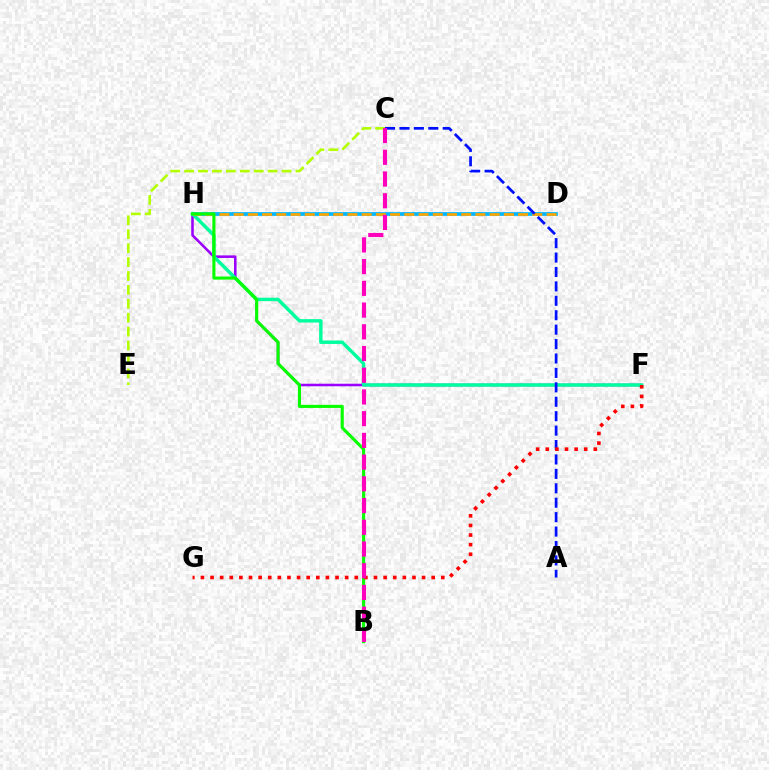{('F', 'H'): [{'color': '#9b00ff', 'line_style': 'solid', 'thickness': 1.84}, {'color': '#00ff9d', 'line_style': 'solid', 'thickness': 2.46}], ('D', 'H'): [{'color': '#00b5ff', 'line_style': 'solid', 'thickness': 2.67}, {'color': '#ffa500', 'line_style': 'dashed', 'thickness': 1.93}], ('B', 'H'): [{'color': '#08ff00', 'line_style': 'solid', 'thickness': 2.24}], ('A', 'C'): [{'color': '#0010ff', 'line_style': 'dashed', 'thickness': 1.96}], ('C', 'E'): [{'color': '#b3ff00', 'line_style': 'dashed', 'thickness': 1.89}], ('F', 'G'): [{'color': '#ff0000', 'line_style': 'dotted', 'thickness': 2.61}], ('B', 'C'): [{'color': '#ff00bd', 'line_style': 'dashed', 'thickness': 2.95}]}